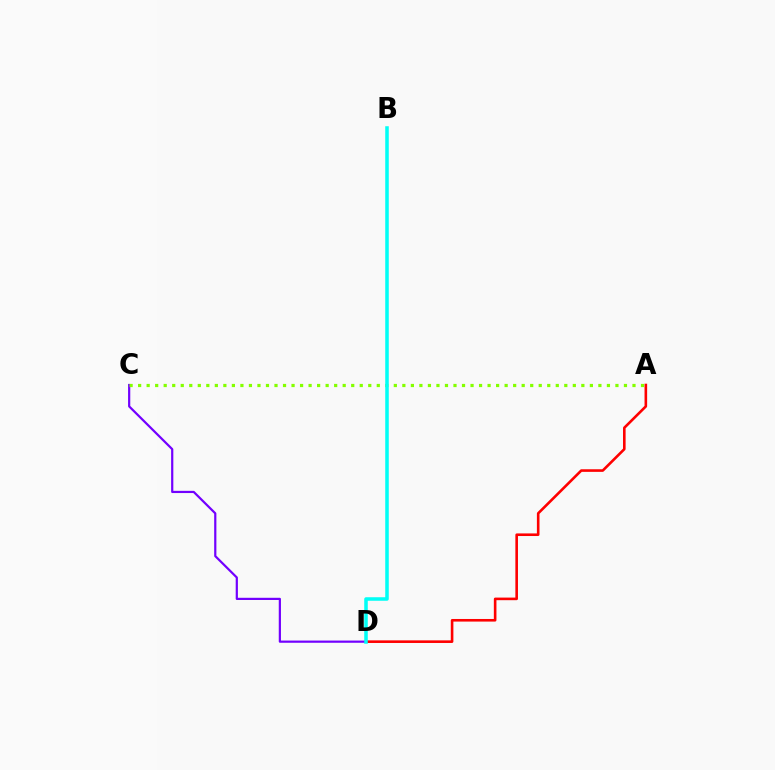{('A', 'D'): [{'color': '#ff0000', 'line_style': 'solid', 'thickness': 1.88}], ('C', 'D'): [{'color': '#7200ff', 'line_style': 'solid', 'thickness': 1.59}], ('A', 'C'): [{'color': '#84ff00', 'line_style': 'dotted', 'thickness': 2.32}], ('B', 'D'): [{'color': '#00fff6', 'line_style': 'solid', 'thickness': 2.54}]}